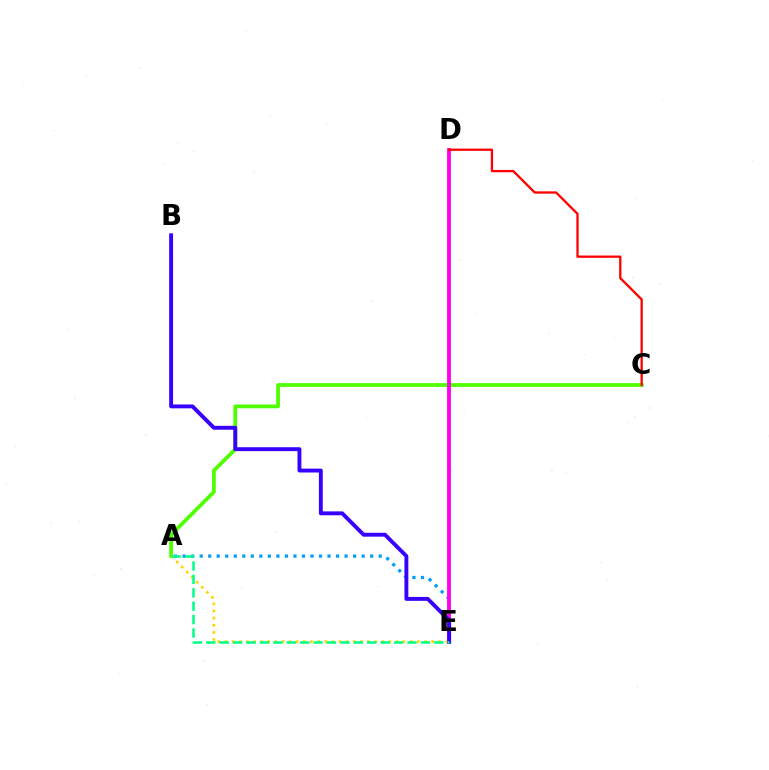{('A', 'E'): [{'color': '#009eff', 'line_style': 'dotted', 'thickness': 2.32}, {'color': '#ffd500', 'line_style': 'dotted', 'thickness': 1.94}, {'color': '#00ff86', 'line_style': 'dashed', 'thickness': 1.82}], ('A', 'C'): [{'color': '#4fff00', 'line_style': 'solid', 'thickness': 2.72}], ('D', 'E'): [{'color': '#ff00ed', 'line_style': 'solid', 'thickness': 2.75}], ('B', 'E'): [{'color': '#3700ff', 'line_style': 'solid', 'thickness': 2.8}], ('C', 'D'): [{'color': '#ff0000', 'line_style': 'solid', 'thickness': 1.65}]}